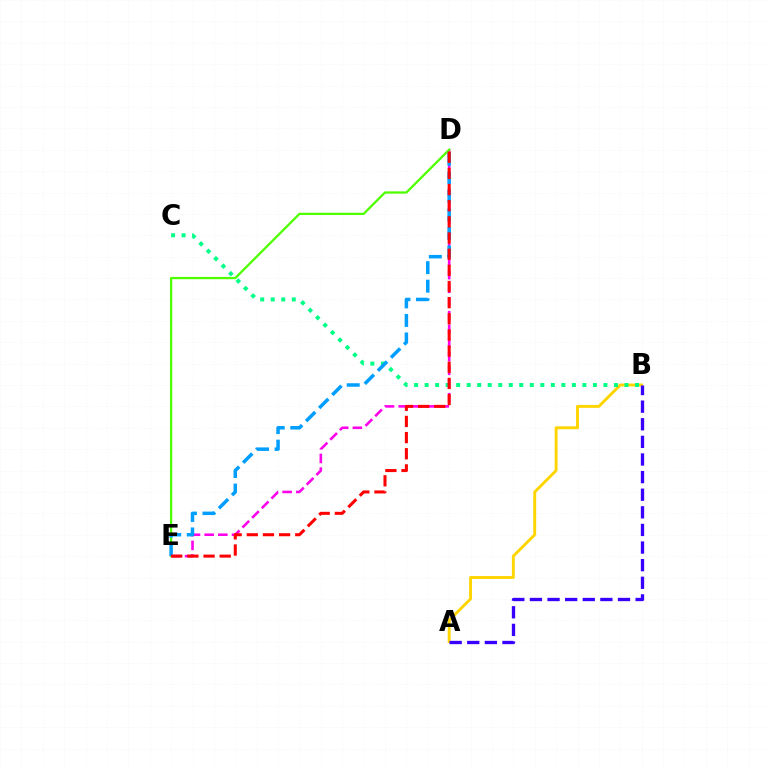{('A', 'B'): [{'color': '#ffd500', 'line_style': 'solid', 'thickness': 2.1}, {'color': '#3700ff', 'line_style': 'dashed', 'thickness': 2.39}], ('B', 'C'): [{'color': '#00ff86', 'line_style': 'dotted', 'thickness': 2.86}], ('D', 'E'): [{'color': '#ff00ed', 'line_style': 'dashed', 'thickness': 1.86}, {'color': '#4fff00', 'line_style': 'solid', 'thickness': 1.64}, {'color': '#009eff', 'line_style': 'dashed', 'thickness': 2.52}, {'color': '#ff0000', 'line_style': 'dashed', 'thickness': 2.19}]}